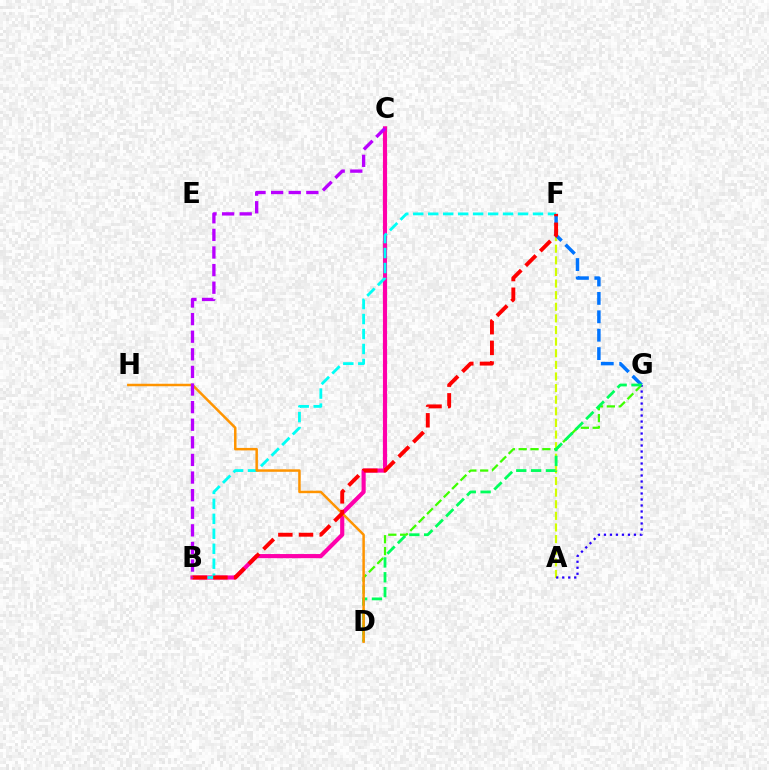{('A', 'F'): [{'color': '#d1ff00', 'line_style': 'dashed', 'thickness': 1.58}], ('F', 'G'): [{'color': '#0074ff', 'line_style': 'dashed', 'thickness': 2.5}], ('D', 'G'): [{'color': '#3dff00', 'line_style': 'dashed', 'thickness': 1.61}, {'color': '#00ff5c', 'line_style': 'dashed', 'thickness': 2.02}], ('A', 'G'): [{'color': '#2500ff', 'line_style': 'dotted', 'thickness': 1.63}], ('B', 'C'): [{'color': '#ff00ac', 'line_style': 'solid', 'thickness': 2.98}, {'color': '#b900ff', 'line_style': 'dashed', 'thickness': 2.39}], ('B', 'F'): [{'color': '#00fff6', 'line_style': 'dashed', 'thickness': 2.03}, {'color': '#ff0000', 'line_style': 'dashed', 'thickness': 2.81}], ('D', 'H'): [{'color': '#ff9400', 'line_style': 'solid', 'thickness': 1.79}]}